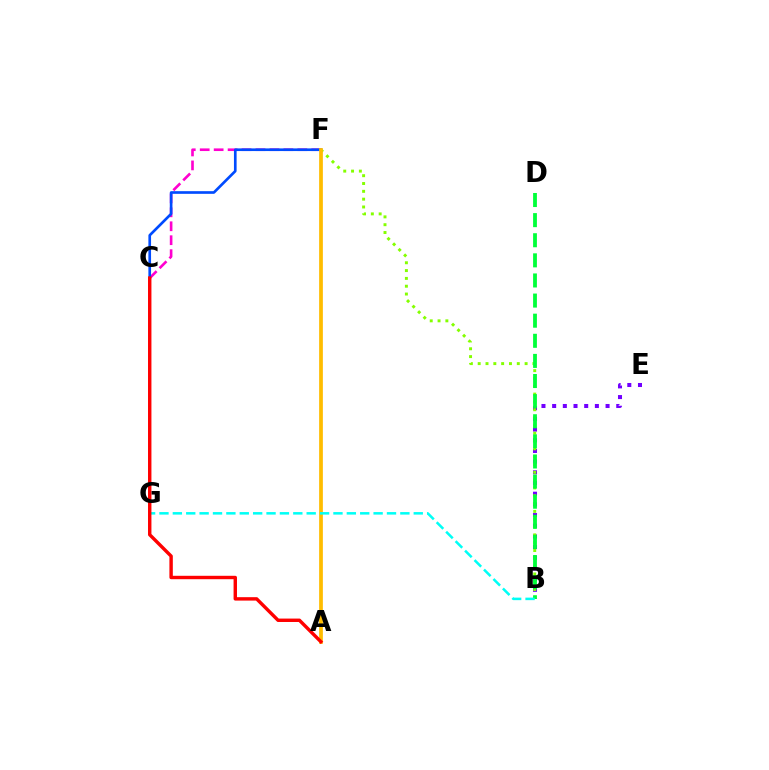{('C', 'F'): [{'color': '#ff00cf', 'line_style': 'dashed', 'thickness': 1.89}, {'color': '#004bff', 'line_style': 'solid', 'thickness': 1.92}], ('B', 'E'): [{'color': '#7200ff', 'line_style': 'dotted', 'thickness': 2.9}], ('B', 'F'): [{'color': '#84ff00', 'line_style': 'dotted', 'thickness': 2.12}], ('A', 'F'): [{'color': '#ffbd00', 'line_style': 'solid', 'thickness': 2.69}], ('B', 'D'): [{'color': '#00ff39', 'line_style': 'dashed', 'thickness': 2.73}], ('B', 'G'): [{'color': '#00fff6', 'line_style': 'dashed', 'thickness': 1.82}], ('A', 'C'): [{'color': '#ff0000', 'line_style': 'solid', 'thickness': 2.46}]}